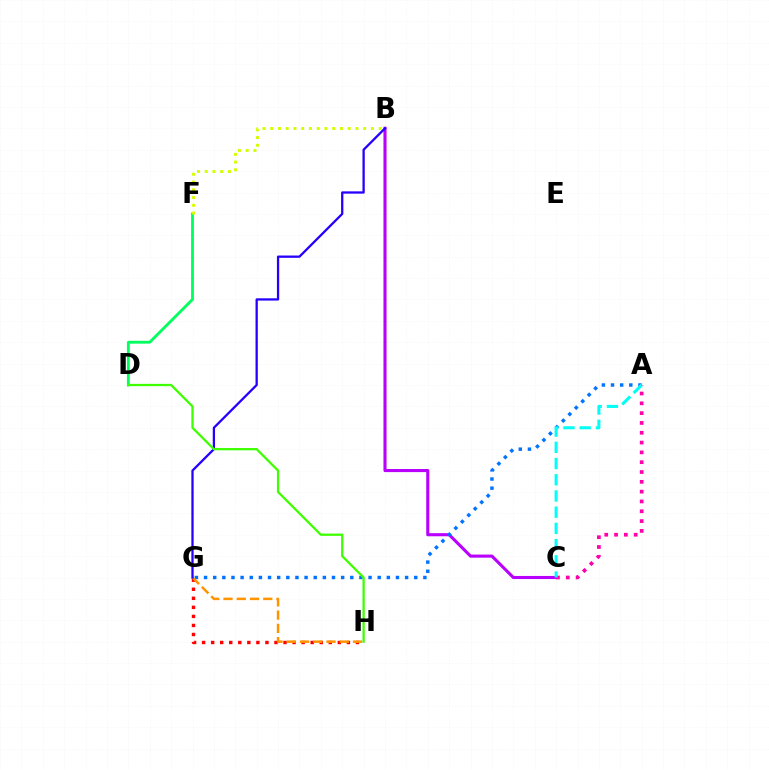{('D', 'F'): [{'color': '#00ff5c', 'line_style': 'solid', 'thickness': 2.04}], ('B', 'C'): [{'color': '#b900ff', 'line_style': 'solid', 'thickness': 2.23}], ('A', 'C'): [{'color': '#ff00ac', 'line_style': 'dotted', 'thickness': 2.67}, {'color': '#00fff6', 'line_style': 'dashed', 'thickness': 2.2}], ('A', 'G'): [{'color': '#0074ff', 'line_style': 'dotted', 'thickness': 2.48}], ('G', 'H'): [{'color': '#ff0000', 'line_style': 'dotted', 'thickness': 2.46}, {'color': '#ff9400', 'line_style': 'dashed', 'thickness': 1.8}], ('B', 'G'): [{'color': '#2500ff', 'line_style': 'solid', 'thickness': 1.64}], ('B', 'F'): [{'color': '#d1ff00', 'line_style': 'dotted', 'thickness': 2.11}], ('D', 'H'): [{'color': '#3dff00', 'line_style': 'solid', 'thickness': 1.63}]}